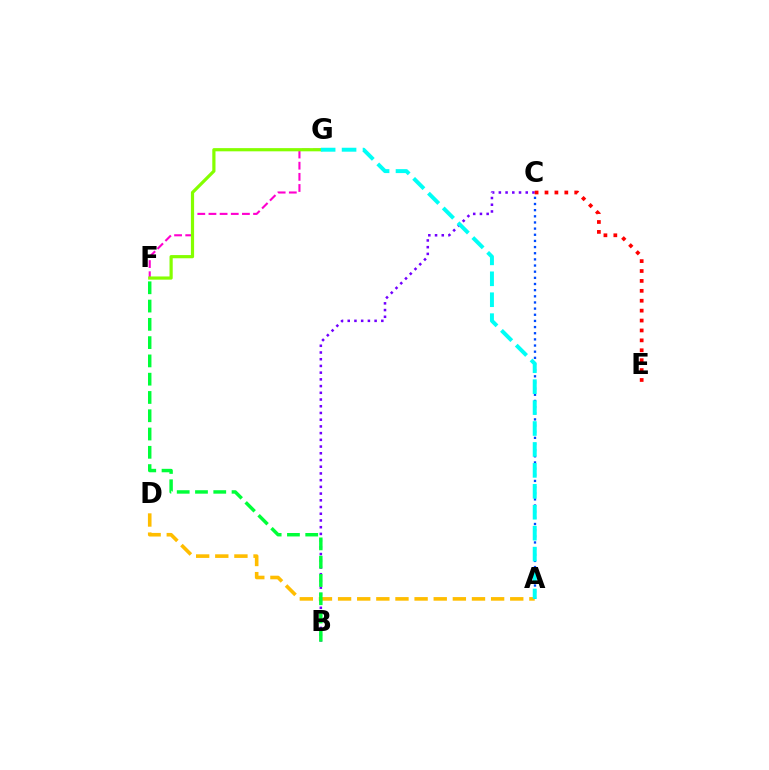{('A', 'D'): [{'color': '#ffbd00', 'line_style': 'dashed', 'thickness': 2.6}], ('F', 'G'): [{'color': '#ff00cf', 'line_style': 'dashed', 'thickness': 1.52}, {'color': '#84ff00', 'line_style': 'solid', 'thickness': 2.3}], ('B', 'C'): [{'color': '#7200ff', 'line_style': 'dotted', 'thickness': 1.83}], ('A', 'C'): [{'color': '#004bff', 'line_style': 'dotted', 'thickness': 1.67}], ('A', 'G'): [{'color': '#00fff6', 'line_style': 'dashed', 'thickness': 2.84}], ('C', 'E'): [{'color': '#ff0000', 'line_style': 'dotted', 'thickness': 2.69}], ('B', 'F'): [{'color': '#00ff39', 'line_style': 'dashed', 'thickness': 2.48}]}